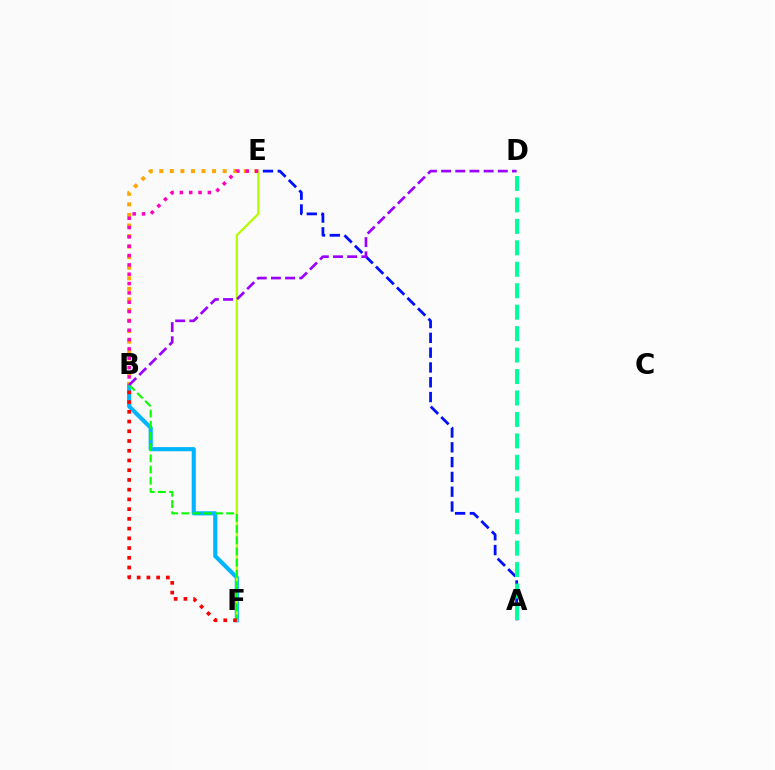{('B', 'F'): [{'color': '#00b5ff', 'line_style': 'solid', 'thickness': 2.98}, {'color': '#08ff00', 'line_style': 'dashed', 'thickness': 1.52}, {'color': '#ff0000', 'line_style': 'dotted', 'thickness': 2.64}], ('A', 'E'): [{'color': '#0010ff', 'line_style': 'dashed', 'thickness': 2.01}], ('B', 'E'): [{'color': '#ffa500', 'line_style': 'dotted', 'thickness': 2.87}, {'color': '#ff00bd', 'line_style': 'dotted', 'thickness': 2.54}], ('E', 'F'): [{'color': '#b3ff00', 'line_style': 'solid', 'thickness': 1.63}], ('B', 'D'): [{'color': '#9b00ff', 'line_style': 'dashed', 'thickness': 1.93}], ('A', 'D'): [{'color': '#00ff9d', 'line_style': 'dashed', 'thickness': 2.91}]}